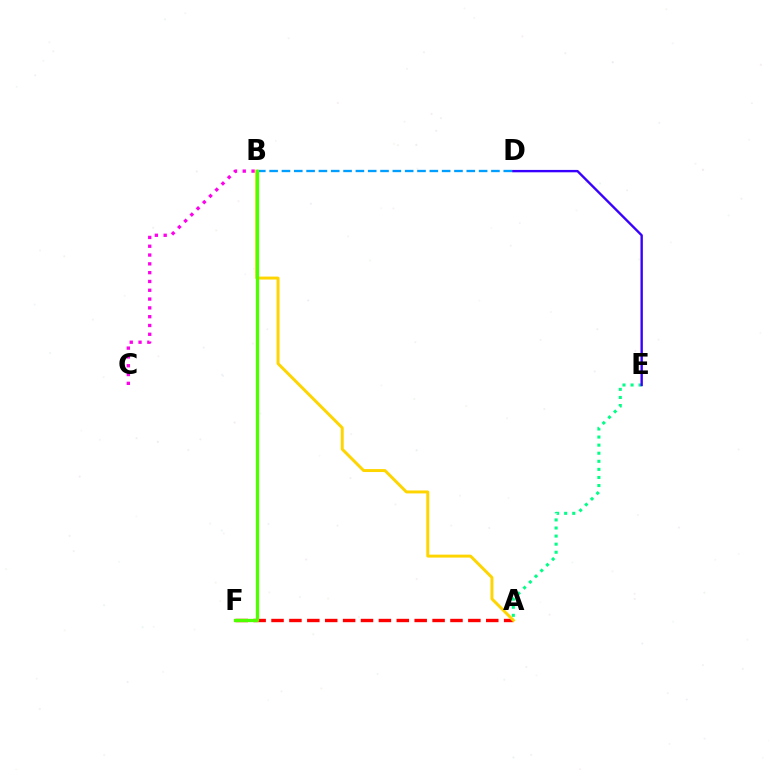{('B', 'C'): [{'color': '#ff00ed', 'line_style': 'dotted', 'thickness': 2.39}], ('A', 'F'): [{'color': '#ff0000', 'line_style': 'dashed', 'thickness': 2.43}], ('B', 'D'): [{'color': '#009eff', 'line_style': 'dashed', 'thickness': 1.67}], ('A', 'E'): [{'color': '#00ff86', 'line_style': 'dotted', 'thickness': 2.2}], ('D', 'E'): [{'color': '#3700ff', 'line_style': 'solid', 'thickness': 1.71}], ('A', 'B'): [{'color': '#ffd500', 'line_style': 'solid', 'thickness': 2.13}], ('B', 'F'): [{'color': '#4fff00', 'line_style': 'solid', 'thickness': 2.4}]}